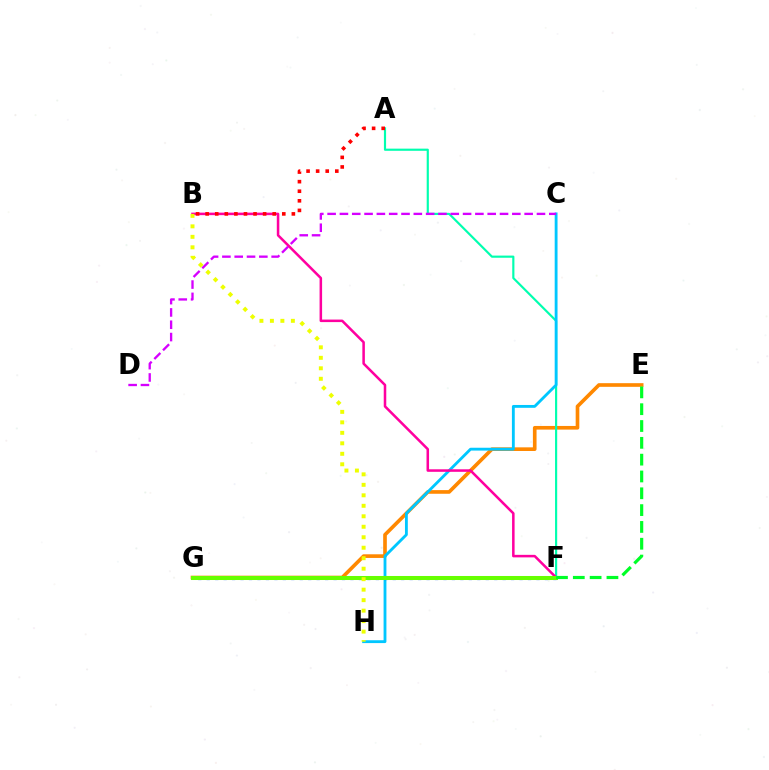{('E', 'G'): [{'color': '#ff8800', 'line_style': 'solid', 'thickness': 2.63}], ('A', 'F'): [{'color': '#00ffaf', 'line_style': 'solid', 'thickness': 1.56}], ('C', 'H'): [{'color': '#00c7ff', 'line_style': 'solid', 'thickness': 2.04}], ('B', 'F'): [{'color': '#ff00a0', 'line_style': 'solid', 'thickness': 1.82}], ('F', 'G'): [{'color': '#4f00ff', 'line_style': 'solid', 'thickness': 2.16}, {'color': '#003fff', 'line_style': 'dotted', 'thickness': 2.3}, {'color': '#66ff00', 'line_style': 'solid', 'thickness': 2.9}], ('A', 'B'): [{'color': '#ff0000', 'line_style': 'dotted', 'thickness': 2.6}], ('C', 'D'): [{'color': '#d600ff', 'line_style': 'dashed', 'thickness': 1.67}], ('E', 'F'): [{'color': '#00ff27', 'line_style': 'dashed', 'thickness': 2.28}], ('B', 'H'): [{'color': '#eeff00', 'line_style': 'dotted', 'thickness': 2.85}]}